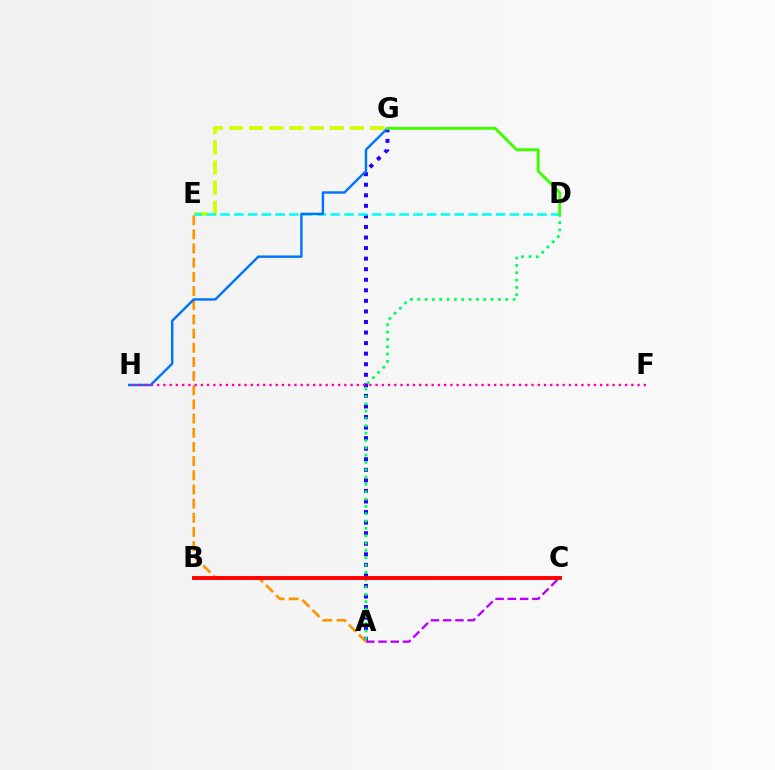{('A', 'C'): [{'color': '#b900ff', 'line_style': 'dashed', 'thickness': 1.66}], ('A', 'G'): [{'color': '#2500ff', 'line_style': 'dotted', 'thickness': 2.87}], ('A', 'E'): [{'color': '#ff9400', 'line_style': 'dashed', 'thickness': 1.92}], ('E', 'G'): [{'color': '#d1ff00', 'line_style': 'dashed', 'thickness': 2.74}], ('D', 'E'): [{'color': '#00fff6', 'line_style': 'dashed', 'thickness': 1.87}], ('G', 'H'): [{'color': '#0074ff', 'line_style': 'solid', 'thickness': 1.74}], ('A', 'D'): [{'color': '#00ff5c', 'line_style': 'dotted', 'thickness': 1.99}], ('B', 'C'): [{'color': '#ff0000', 'line_style': 'solid', 'thickness': 2.8}], ('F', 'H'): [{'color': '#ff00ac', 'line_style': 'dotted', 'thickness': 1.7}], ('D', 'G'): [{'color': '#3dff00', 'line_style': 'solid', 'thickness': 2.11}]}